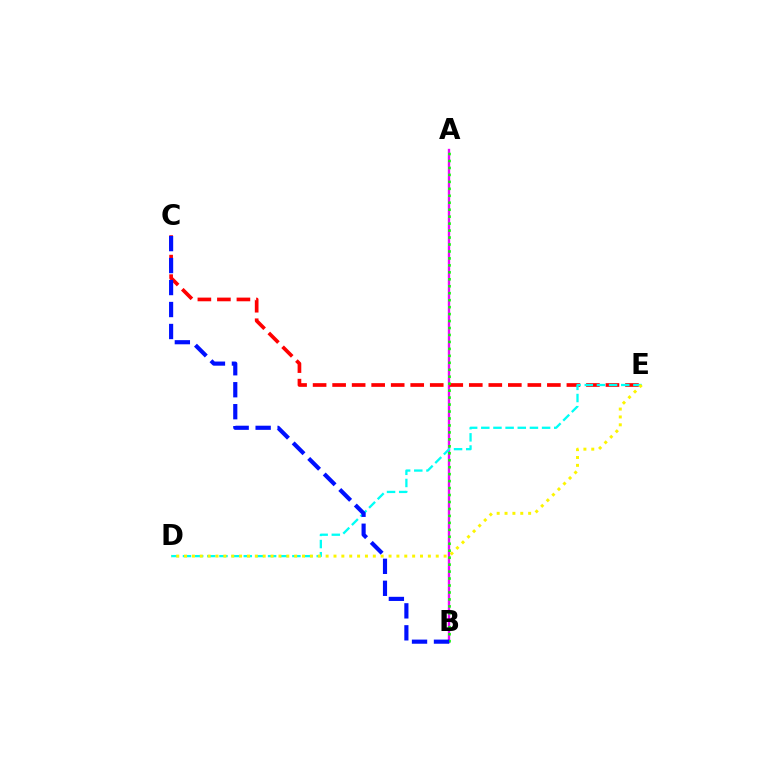{('A', 'B'): [{'color': '#ee00ff', 'line_style': 'solid', 'thickness': 1.69}, {'color': '#08ff00', 'line_style': 'dotted', 'thickness': 1.89}], ('C', 'E'): [{'color': '#ff0000', 'line_style': 'dashed', 'thickness': 2.65}], ('D', 'E'): [{'color': '#00fff6', 'line_style': 'dashed', 'thickness': 1.65}, {'color': '#fcf500', 'line_style': 'dotted', 'thickness': 2.14}], ('B', 'C'): [{'color': '#0010ff', 'line_style': 'dashed', 'thickness': 2.99}]}